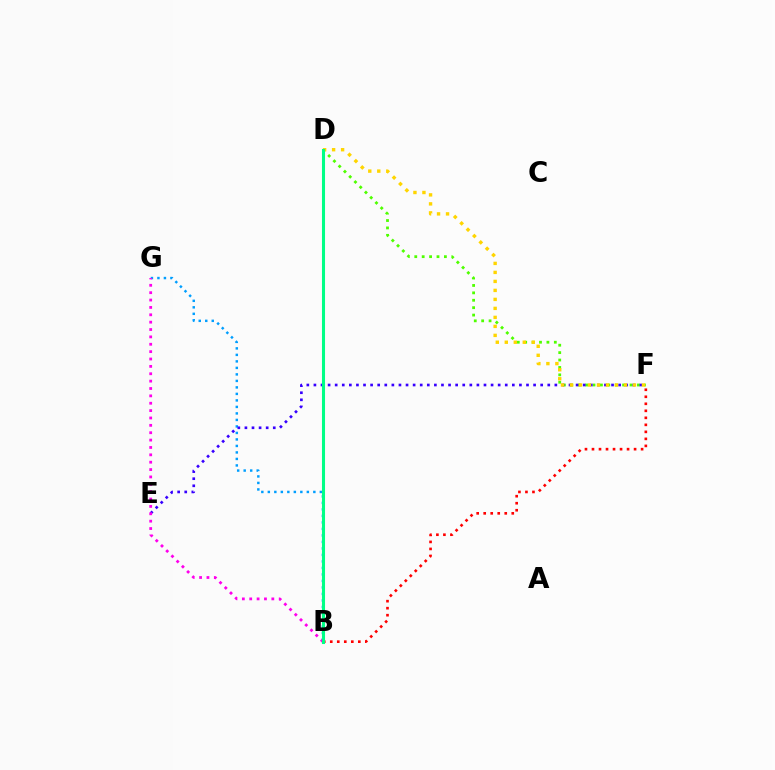{('B', 'G'): [{'color': '#009eff', 'line_style': 'dotted', 'thickness': 1.77}, {'color': '#ff00ed', 'line_style': 'dotted', 'thickness': 2.0}], ('D', 'F'): [{'color': '#4fff00', 'line_style': 'dotted', 'thickness': 2.01}, {'color': '#ffd500', 'line_style': 'dotted', 'thickness': 2.44}], ('E', 'F'): [{'color': '#3700ff', 'line_style': 'dotted', 'thickness': 1.93}], ('B', 'F'): [{'color': '#ff0000', 'line_style': 'dotted', 'thickness': 1.91}], ('B', 'D'): [{'color': '#00ff86', 'line_style': 'solid', 'thickness': 2.21}]}